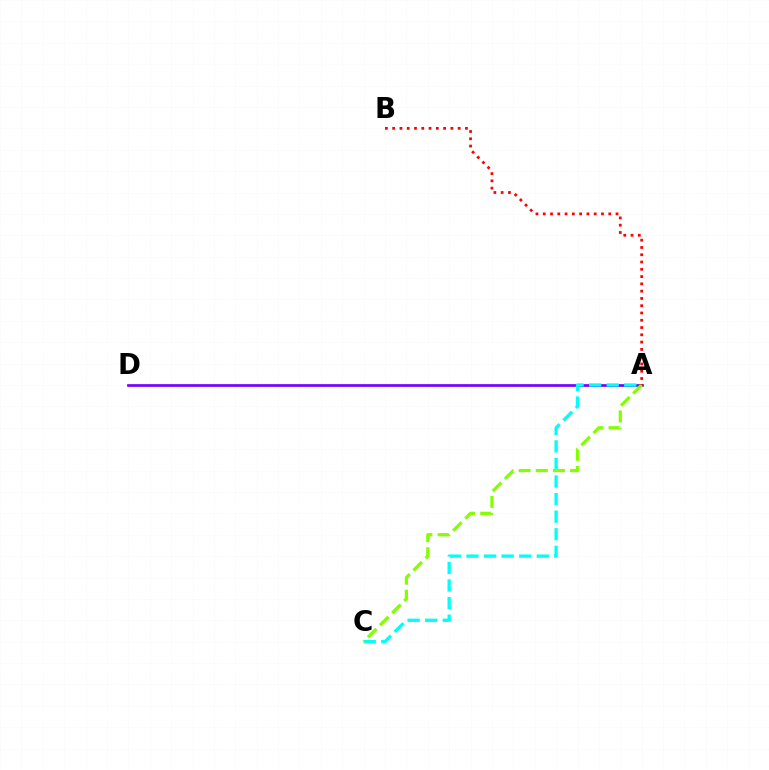{('A', 'D'): [{'color': '#7200ff', 'line_style': 'solid', 'thickness': 1.92}], ('A', 'C'): [{'color': '#00fff6', 'line_style': 'dashed', 'thickness': 2.39}, {'color': '#84ff00', 'line_style': 'dashed', 'thickness': 2.33}], ('A', 'B'): [{'color': '#ff0000', 'line_style': 'dotted', 'thickness': 1.98}]}